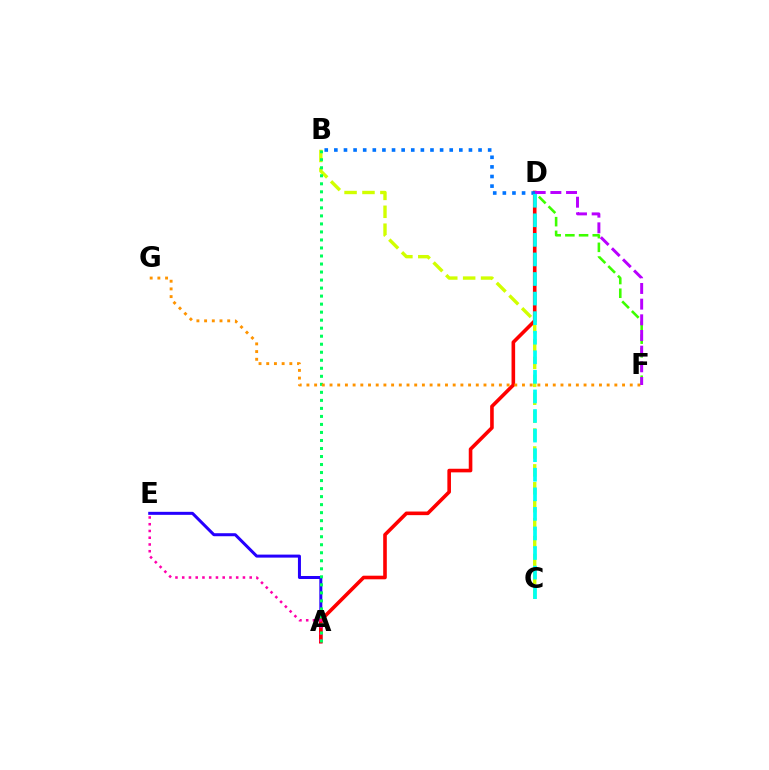{('B', 'C'): [{'color': '#d1ff00', 'line_style': 'dashed', 'thickness': 2.43}], ('A', 'E'): [{'color': '#2500ff', 'line_style': 'solid', 'thickness': 2.17}, {'color': '#ff00ac', 'line_style': 'dotted', 'thickness': 1.83}], ('A', 'D'): [{'color': '#ff0000', 'line_style': 'solid', 'thickness': 2.6}], ('D', 'F'): [{'color': '#3dff00', 'line_style': 'dashed', 'thickness': 1.86}, {'color': '#b900ff', 'line_style': 'dashed', 'thickness': 2.13}], ('A', 'B'): [{'color': '#00ff5c', 'line_style': 'dotted', 'thickness': 2.18}], ('F', 'G'): [{'color': '#ff9400', 'line_style': 'dotted', 'thickness': 2.09}], ('B', 'D'): [{'color': '#0074ff', 'line_style': 'dotted', 'thickness': 2.61}], ('C', 'D'): [{'color': '#00fff6', 'line_style': 'dashed', 'thickness': 2.66}]}